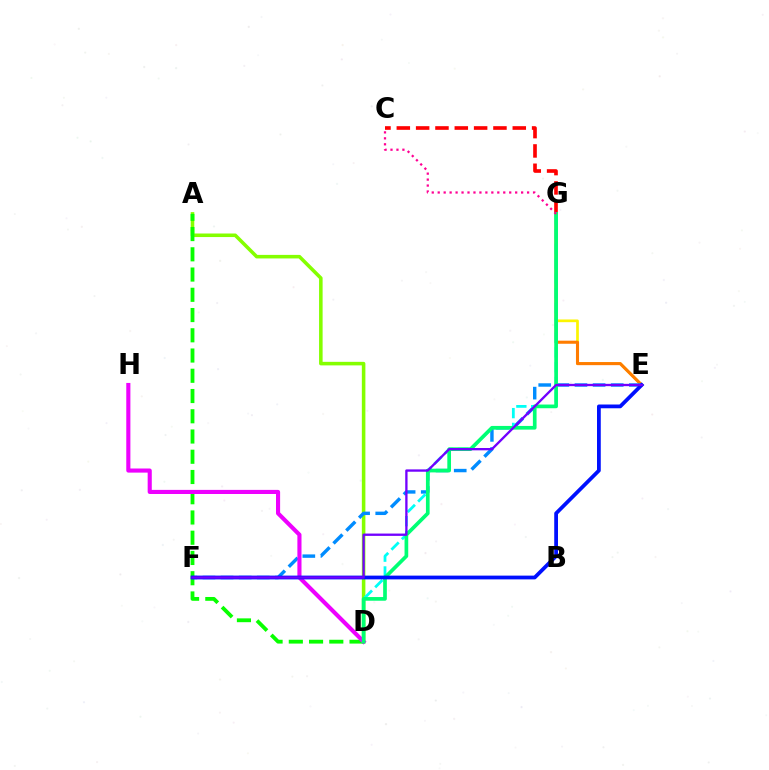{('C', 'G'): [{'color': '#ff0000', 'line_style': 'dashed', 'thickness': 2.63}, {'color': '#ff0094', 'line_style': 'dotted', 'thickness': 1.62}], ('A', 'D'): [{'color': '#84ff00', 'line_style': 'solid', 'thickness': 2.56}, {'color': '#08ff00', 'line_style': 'dashed', 'thickness': 2.75}], ('E', 'G'): [{'color': '#fcf500', 'line_style': 'solid', 'thickness': 1.95}, {'color': '#ff7c00', 'line_style': 'solid', 'thickness': 2.22}], ('E', 'F'): [{'color': '#008cff', 'line_style': 'dashed', 'thickness': 2.46}, {'color': '#0010ff', 'line_style': 'solid', 'thickness': 2.71}, {'color': '#7200ff', 'line_style': 'solid', 'thickness': 1.68}], ('D', 'G'): [{'color': '#00fff6', 'line_style': 'dashed', 'thickness': 2.01}, {'color': '#00ff74', 'line_style': 'solid', 'thickness': 2.66}], ('D', 'H'): [{'color': '#ee00ff', 'line_style': 'solid', 'thickness': 2.96}]}